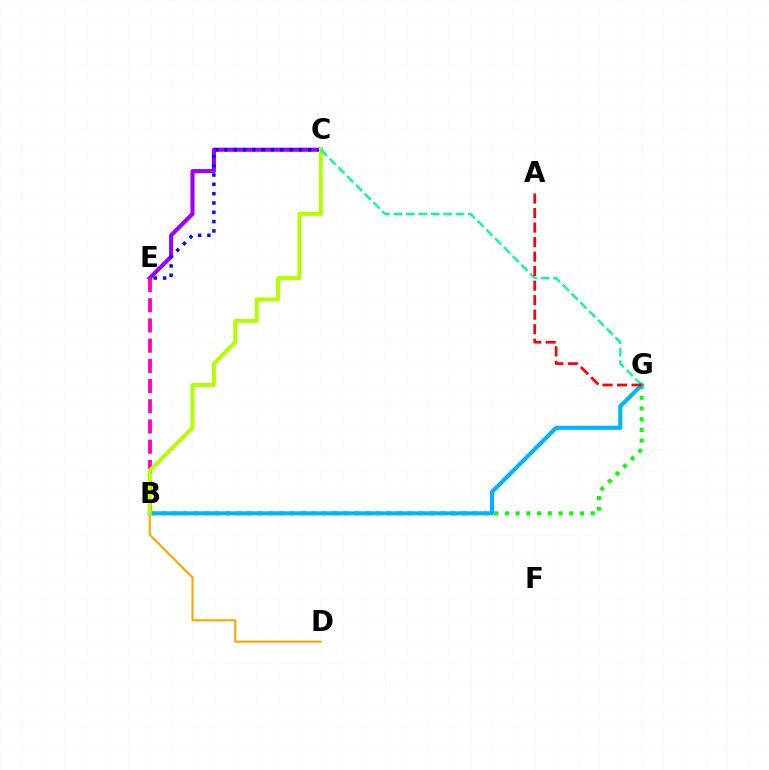{('B', 'D'): [{'color': '#ffa500', 'line_style': 'solid', 'thickness': 1.53}], ('C', 'E'): [{'color': '#9b00ff', 'line_style': 'solid', 'thickness': 2.94}, {'color': '#0010ff', 'line_style': 'dotted', 'thickness': 2.53}], ('B', 'E'): [{'color': '#ff00bd', 'line_style': 'dashed', 'thickness': 2.74}], ('B', 'G'): [{'color': '#08ff00', 'line_style': 'dotted', 'thickness': 2.91}, {'color': '#00b5ff', 'line_style': 'solid', 'thickness': 2.95}], ('B', 'C'): [{'color': '#b3ff00', 'line_style': 'solid', 'thickness': 2.88}], ('C', 'G'): [{'color': '#00ff9d', 'line_style': 'dashed', 'thickness': 1.69}], ('A', 'G'): [{'color': '#ff0000', 'line_style': 'dashed', 'thickness': 1.97}]}